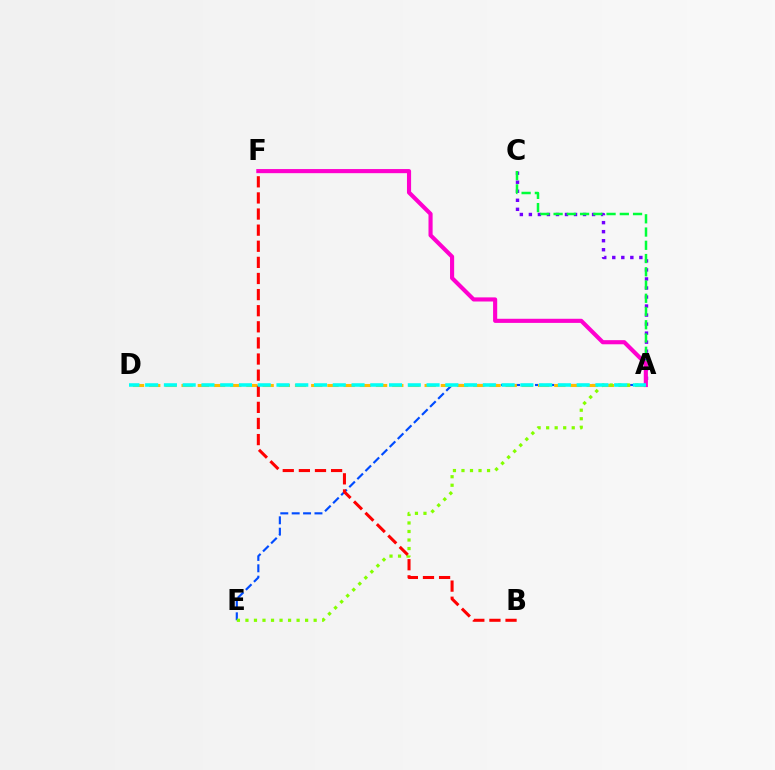{('A', 'C'): [{'color': '#7200ff', 'line_style': 'dotted', 'thickness': 2.45}, {'color': '#00ff39', 'line_style': 'dashed', 'thickness': 1.8}], ('A', 'E'): [{'color': '#004bff', 'line_style': 'dashed', 'thickness': 1.55}, {'color': '#84ff00', 'line_style': 'dotted', 'thickness': 2.32}], ('A', 'D'): [{'color': '#ffbd00', 'line_style': 'dashed', 'thickness': 2.2}, {'color': '#00fff6', 'line_style': 'dashed', 'thickness': 2.55}], ('A', 'F'): [{'color': '#ff00cf', 'line_style': 'solid', 'thickness': 2.97}], ('B', 'F'): [{'color': '#ff0000', 'line_style': 'dashed', 'thickness': 2.19}]}